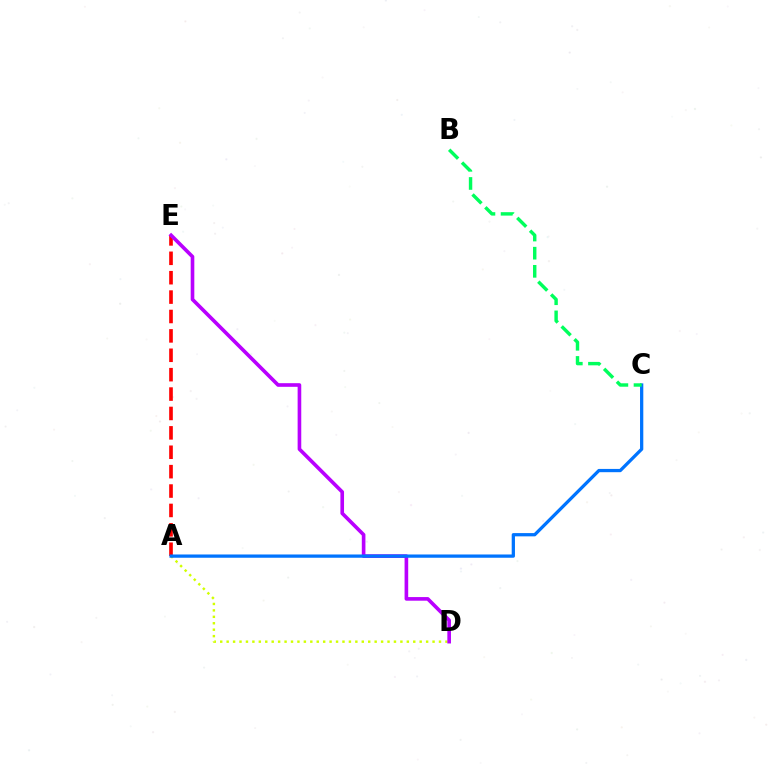{('A', 'E'): [{'color': '#ff0000', 'line_style': 'dashed', 'thickness': 2.63}], ('A', 'D'): [{'color': '#d1ff00', 'line_style': 'dotted', 'thickness': 1.75}], ('D', 'E'): [{'color': '#b900ff', 'line_style': 'solid', 'thickness': 2.61}], ('A', 'C'): [{'color': '#0074ff', 'line_style': 'solid', 'thickness': 2.35}], ('B', 'C'): [{'color': '#00ff5c', 'line_style': 'dashed', 'thickness': 2.46}]}